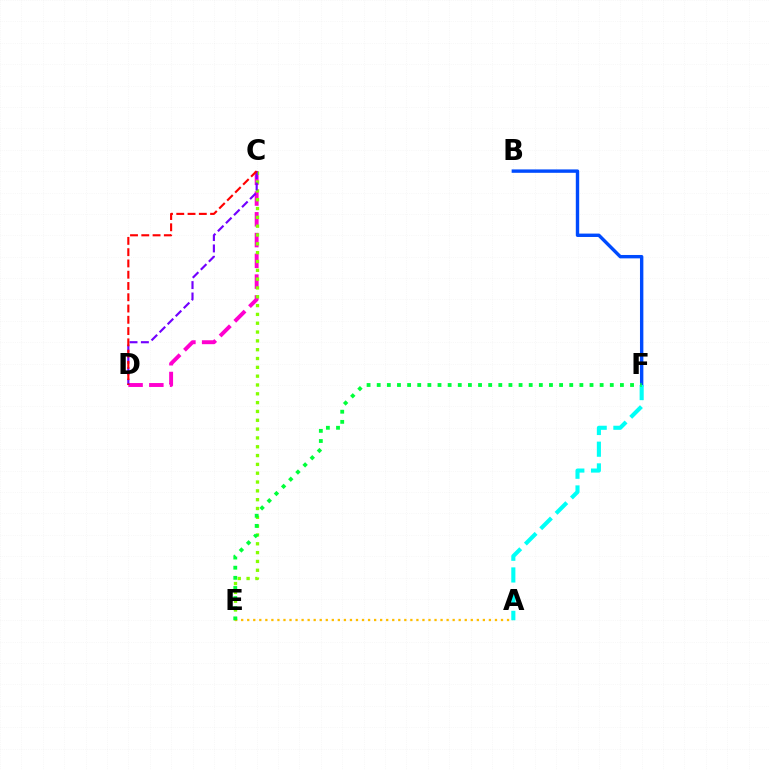{('C', 'D'): [{'color': '#ff00cf', 'line_style': 'dashed', 'thickness': 2.82}, {'color': '#7200ff', 'line_style': 'dashed', 'thickness': 1.55}, {'color': '#ff0000', 'line_style': 'dashed', 'thickness': 1.53}], ('B', 'F'): [{'color': '#004bff', 'line_style': 'solid', 'thickness': 2.44}], ('A', 'F'): [{'color': '#00fff6', 'line_style': 'dashed', 'thickness': 2.95}], ('C', 'E'): [{'color': '#84ff00', 'line_style': 'dotted', 'thickness': 2.4}], ('A', 'E'): [{'color': '#ffbd00', 'line_style': 'dotted', 'thickness': 1.64}], ('E', 'F'): [{'color': '#00ff39', 'line_style': 'dotted', 'thickness': 2.75}]}